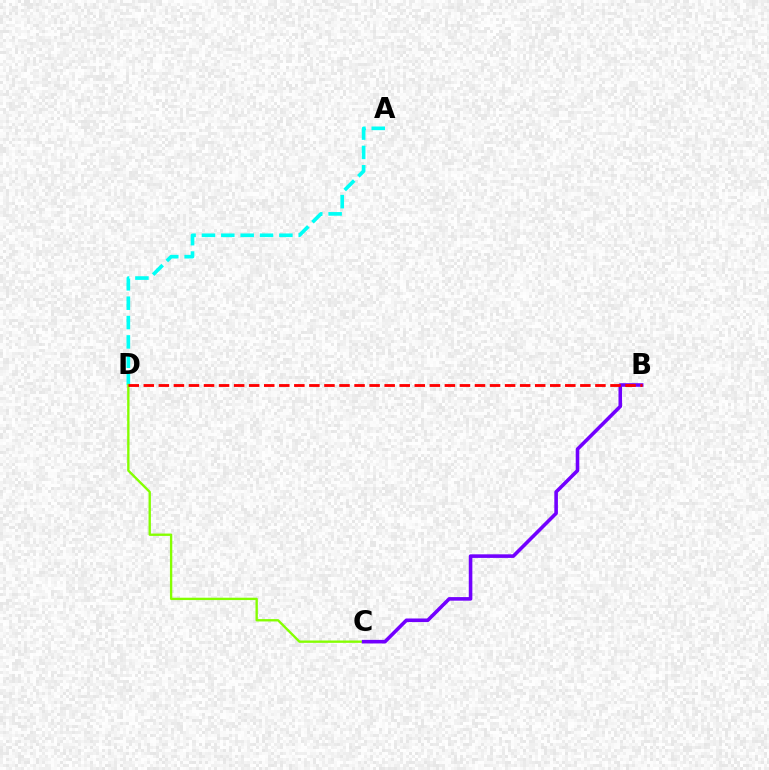{('A', 'D'): [{'color': '#00fff6', 'line_style': 'dashed', 'thickness': 2.63}], ('C', 'D'): [{'color': '#84ff00', 'line_style': 'solid', 'thickness': 1.69}], ('B', 'C'): [{'color': '#7200ff', 'line_style': 'solid', 'thickness': 2.58}], ('B', 'D'): [{'color': '#ff0000', 'line_style': 'dashed', 'thickness': 2.05}]}